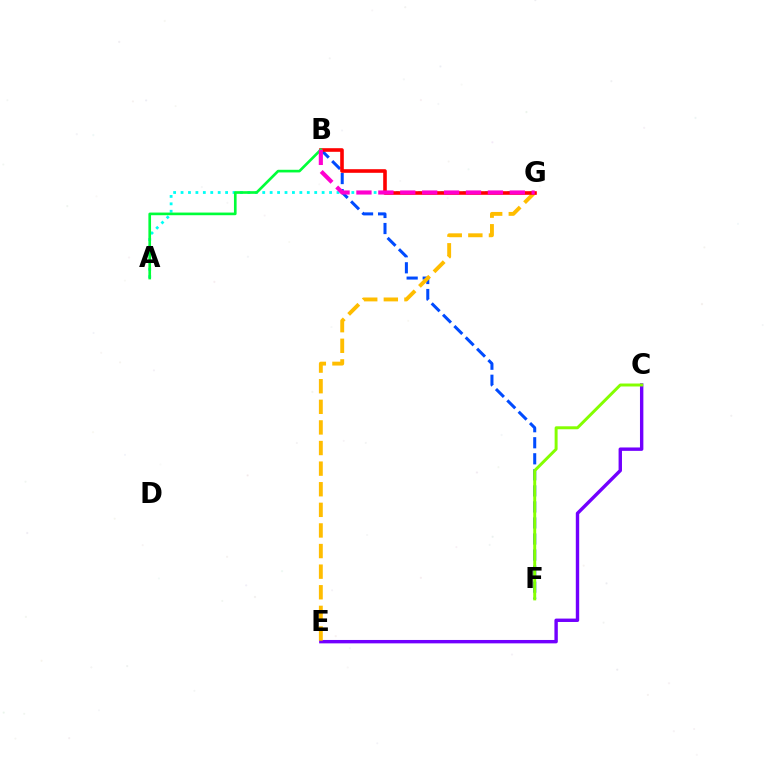{('C', 'E'): [{'color': '#7200ff', 'line_style': 'solid', 'thickness': 2.45}], ('A', 'G'): [{'color': '#00fff6', 'line_style': 'dotted', 'thickness': 2.02}], ('B', 'F'): [{'color': '#004bff', 'line_style': 'dashed', 'thickness': 2.18}], ('E', 'G'): [{'color': '#ffbd00', 'line_style': 'dashed', 'thickness': 2.8}], ('B', 'G'): [{'color': '#ff0000', 'line_style': 'solid', 'thickness': 2.6}, {'color': '#ff00cf', 'line_style': 'dashed', 'thickness': 2.98}], ('A', 'B'): [{'color': '#00ff39', 'line_style': 'solid', 'thickness': 1.91}], ('C', 'F'): [{'color': '#84ff00', 'line_style': 'solid', 'thickness': 2.13}]}